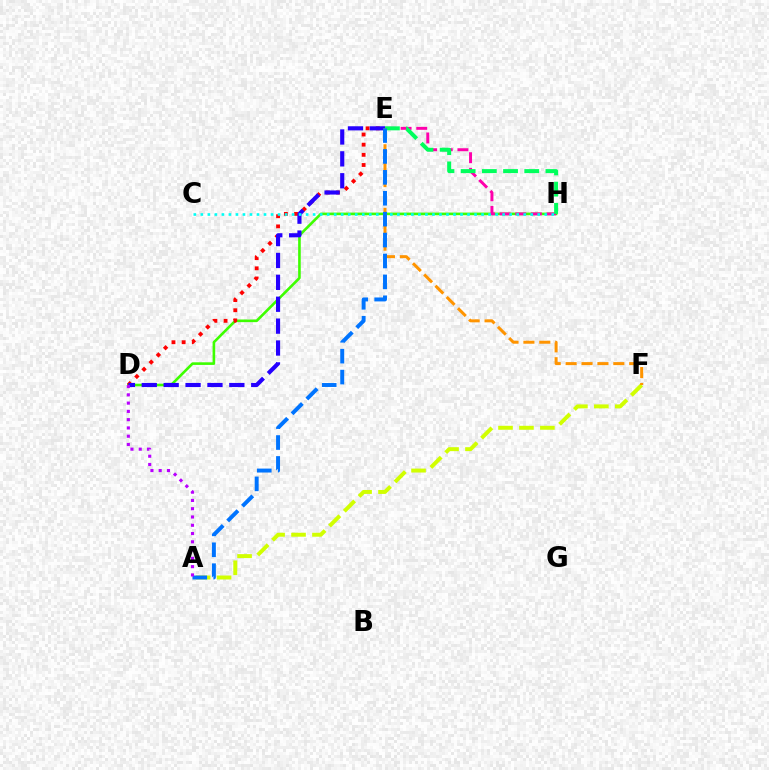{('D', 'H'): [{'color': '#3dff00', 'line_style': 'solid', 'thickness': 1.88}], ('E', 'H'): [{'color': '#ff00ac', 'line_style': 'dashed', 'thickness': 2.12}, {'color': '#00ff5c', 'line_style': 'dashed', 'thickness': 2.88}], ('D', 'E'): [{'color': '#ff0000', 'line_style': 'dotted', 'thickness': 2.76}, {'color': '#2500ff', 'line_style': 'dashed', 'thickness': 2.97}], ('A', 'F'): [{'color': '#d1ff00', 'line_style': 'dashed', 'thickness': 2.84}], ('C', 'H'): [{'color': '#00fff6', 'line_style': 'dotted', 'thickness': 1.91}], ('E', 'F'): [{'color': '#ff9400', 'line_style': 'dashed', 'thickness': 2.16}], ('A', 'E'): [{'color': '#0074ff', 'line_style': 'dashed', 'thickness': 2.84}], ('A', 'D'): [{'color': '#b900ff', 'line_style': 'dotted', 'thickness': 2.25}]}